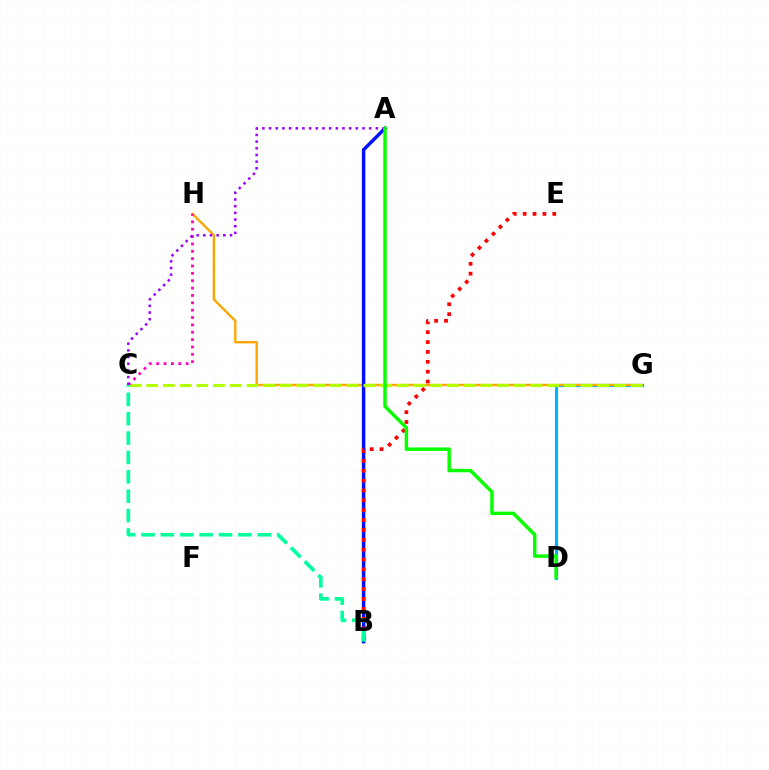{('D', 'G'): [{'color': '#00b5ff', 'line_style': 'solid', 'thickness': 2.29}], ('G', 'H'): [{'color': '#ffa500', 'line_style': 'solid', 'thickness': 1.7}], ('A', 'B'): [{'color': '#0010ff', 'line_style': 'solid', 'thickness': 2.49}], ('C', 'G'): [{'color': '#b3ff00', 'line_style': 'dashed', 'thickness': 2.27}], ('B', 'E'): [{'color': '#ff0000', 'line_style': 'dotted', 'thickness': 2.68}], ('C', 'H'): [{'color': '#ff00bd', 'line_style': 'dotted', 'thickness': 2.0}], ('B', 'C'): [{'color': '#00ff9d', 'line_style': 'dashed', 'thickness': 2.63}], ('A', 'C'): [{'color': '#9b00ff', 'line_style': 'dotted', 'thickness': 1.81}], ('A', 'D'): [{'color': '#08ff00', 'line_style': 'solid', 'thickness': 2.49}]}